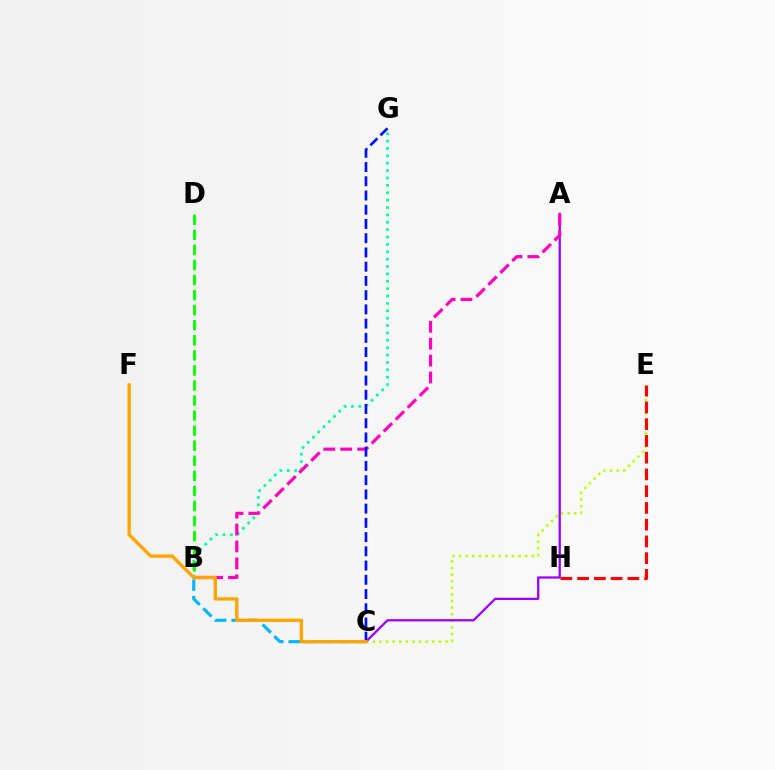{('B', 'G'): [{'color': '#00ff9d', 'line_style': 'dotted', 'thickness': 2.0}], ('C', 'E'): [{'color': '#b3ff00', 'line_style': 'dotted', 'thickness': 1.8}], ('B', 'C'): [{'color': '#00b5ff', 'line_style': 'dashed', 'thickness': 2.24}], ('A', 'C'): [{'color': '#9b00ff', 'line_style': 'solid', 'thickness': 1.64}], ('A', 'B'): [{'color': '#ff00bd', 'line_style': 'dashed', 'thickness': 2.3}], ('B', 'D'): [{'color': '#08ff00', 'line_style': 'dashed', 'thickness': 2.05}], ('C', 'G'): [{'color': '#0010ff', 'line_style': 'dashed', 'thickness': 1.93}], ('E', 'H'): [{'color': '#ff0000', 'line_style': 'dashed', 'thickness': 2.28}], ('C', 'F'): [{'color': '#ffa500', 'line_style': 'solid', 'thickness': 2.42}]}